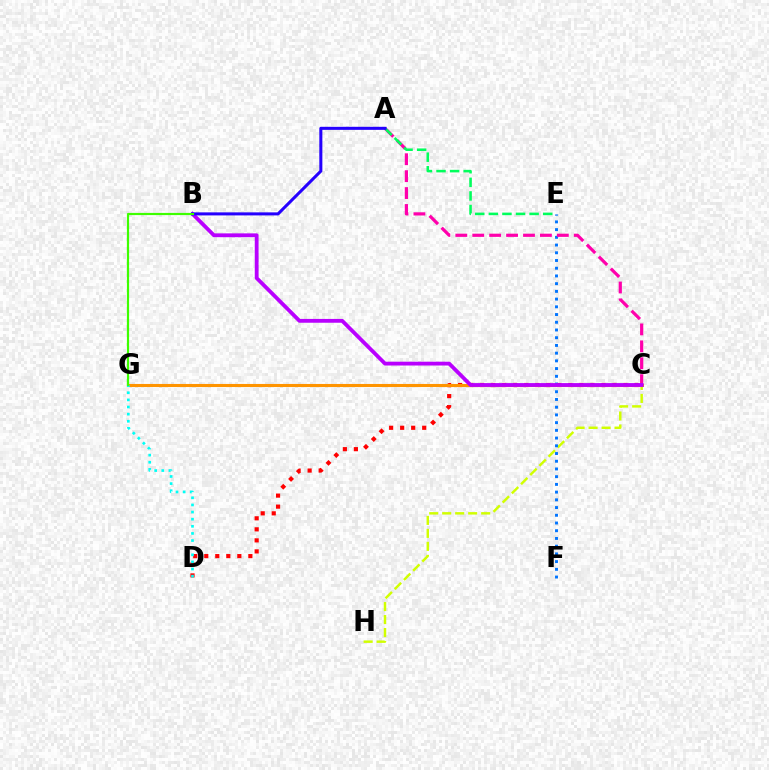{('C', 'H'): [{'color': '#d1ff00', 'line_style': 'dashed', 'thickness': 1.76}], ('E', 'F'): [{'color': '#0074ff', 'line_style': 'dotted', 'thickness': 2.1}], ('C', 'D'): [{'color': '#ff0000', 'line_style': 'dotted', 'thickness': 3.0}], ('C', 'G'): [{'color': '#ff9400', 'line_style': 'solid', 'thickness': 2.22}], ('D', 'G'): [{'color': '#00fff6', 'line_style': 'dotted', 'thickness': 1.93}], ('A', 'C'): [{'color': '#ff00ac', 'line_style': 'dashed', 'thickness': 2.3}], ('A', 'E'): [{'color': '#00ff5c', 'line_style': 'dashed', 'thickness': 1.85}], ('B', 'C'): [{'color': '#b900ff', 'line_style': 'solid', 'thickness': 2.74}], ('A', 'B'): [{'color': '#2500ff', 'line_style': 'solid', 'thickness': 2.19}], ('B', 'G'): [{'color': '#3dff00', 'line_style': 'solid', 'thickness': 1.57}]}